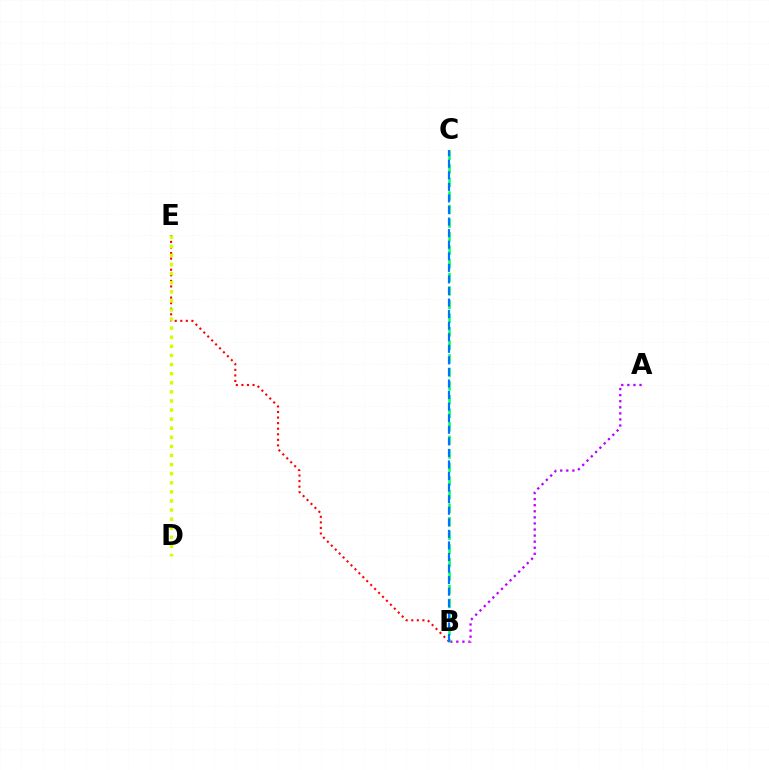{('A', 'B'): [{'color': '#b900ff', 'line_style': 'dotted', 'thickness': 1.65}], ('B', 'E'): [{'color': '#ff0000', 'line_style': 'dotted', 'thickness': 1.51}], ('B', 'C'): [{'color': '#00ff5c', 'line_style': 'dashed', 'thickness': 1.84}, {'color': '#0074ff', 'line_style': 'dashed', 'thickness': 1.57}], ('D', 'E'): [{'color': '#d1ff00', 'line_style': 'dotted', 'thickness': 2.47}]}